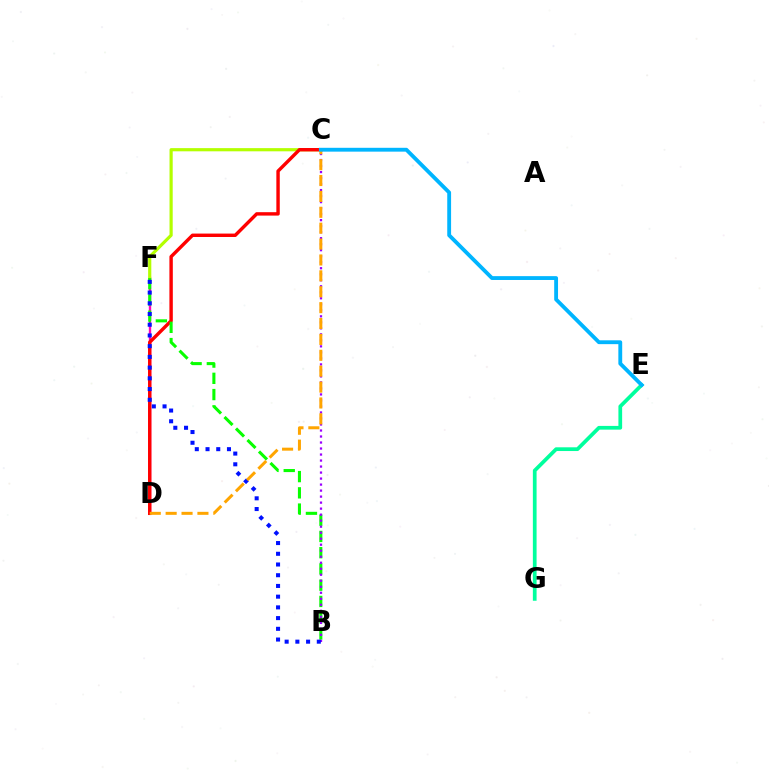{('D', 'F'): [{'color': '#ff00bd', 'line_style': 'solid', 'thickness': 1.71}], ('E', 'G'): [{'color': '#00ff9d', 'line_style': 'solid', 'thickness': 2.69}], ('C', 'F'): [{'color': '#b3ff00', 'line_style': 'solid', 'thickness': 2.29}], ('C', 'D'): [{'color': '#ff0000', 'line_style': 'solid', 'thickness': 2.46}, {'color': '#ffa500', 'line_style': 'dashed', 'thickness': 2.16}], ('B', 'F'): [{'color': '#08ff00', 'line_style': 'dashed', 'thickness': 2.21}, {'color': '#0010ff', 'line_style': 'dotted', 'thickness': 2.91}], ('B', 'C'): [{'color': '#9b00ff', 'line_style': 'dotted', 'thickness': 1.63}], ('C', 'E'): [{'color': '#00b5ff', 'line_style': 'solid', 'thickness': 2.77}]}